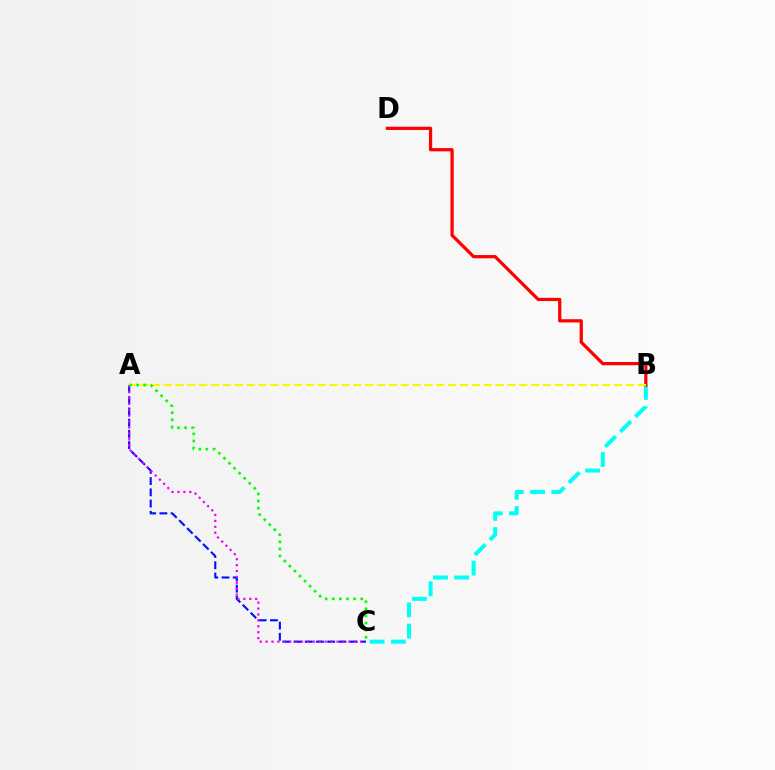{('A', 'C'): [{'color': '#0010ff', 'line_style': 'dashed', 'thickness': 1.53}, {'color': '#ee00ff', 'line_style': 'dotted', 'thickness': 1.61}, {'color': '#08ff00', 'line_style': 'dotted', 'thickness': 1.93}], ('B', 'C'): [{'color': '#00fff6', 'line_style': 'dashed', 'thickness': 2.89}], ('B', 'D'): [{'color': '#ff0000', 'line_style': 'solid', 'thickness': 2.33}], ('A', 'B'): [{'color': '#fcf500', 'line_style': 'dashed', 'thickness': 1.61}]}